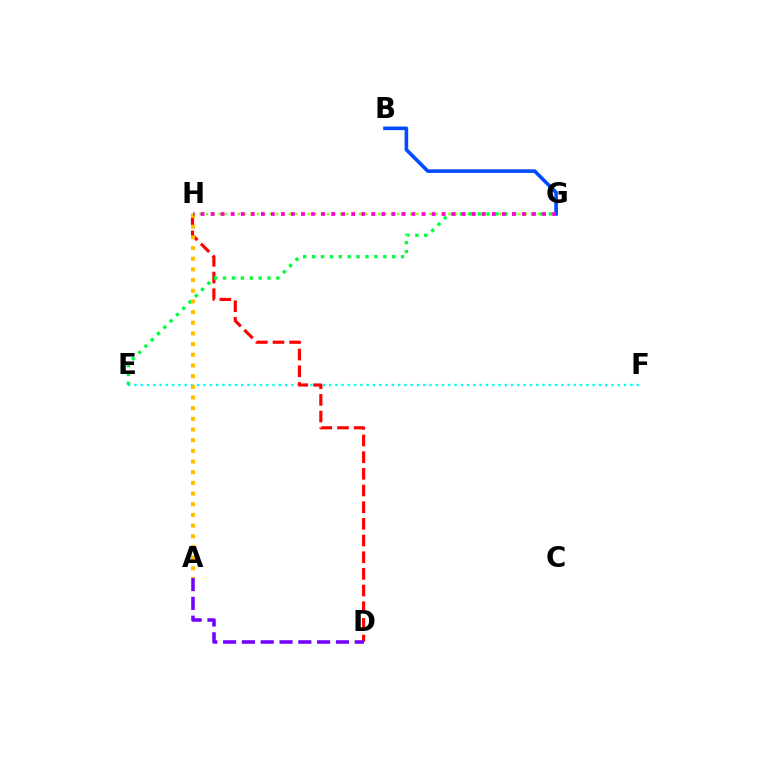{('E', 'F'): [{'color': '#00fff6', 'line_style': 'dotted', 'thickness': 1.71}], ('G', 'H'): [{'color': '#84ff00', 'line_style': 'dotted', 'thickness': 1.73}, {'color': '#ff00cf', 'line_style': 'dotted', 'thickness': 2.73}], ('D', 'H'): [{'color': '#ff0000', 'line_style': 'dashed', 'thickness': 2.27}], ('E', 'G'): [{'color': '#00ff39', 'line_style': 'dotted', 'thickness': 2.42}], ('A', 'D'): [{'color': '#7200ff', 'line_style': 'dashed', 'thickness': 2.55}], ('A', 'H'): [{'color': '#ffbd00', 'line_style': 'dotted', 'thickness': 2.9}], ('B', 'G'): [{'color': '#004bff', 'line_style': 'solid', 'thickness': 2.6}]}